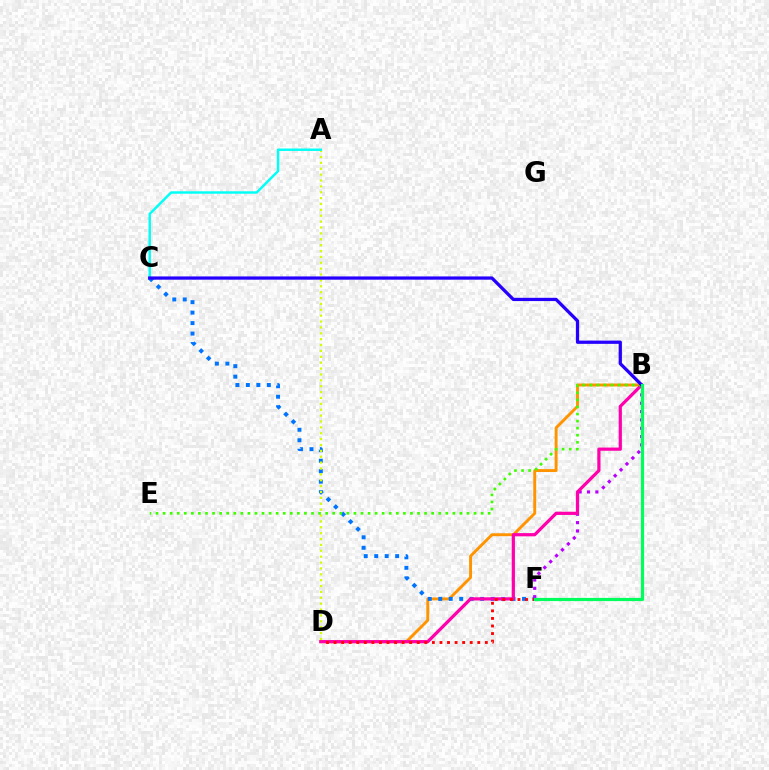{('B', 'D'): [{'color': '#ff9400', 'line_style': 'solid', 'thickness': 2.09}, {'color': '#ff00ac', 'line_style': 'solid', 'thickness': 2.31}], ('C', 'F'): [{'color': '#0074ff', 'line_style': 'dotted', 'thickness': 2.85}], ('B', 'F'): [{'color': '#b900ff', 'line_style': 'dotted', 'thickness': 2.27}, {'color': '#00ff5c', 'line_style': 'solid', 'thickness': 2.3}], ('A', 'D'): [{'color': '#d1ff00', 'line_style': 'dotted', 'thickness': 1.6}], ('D', 'F'): [{'color': '#ff0000', 'line_style': 'dotted', 'thickness': 2.05}], ('B', 'E'): [{'color': '#3dff00', 'line_style': 'dotted', 'thickness': 1.92}], ('A', 'C'): [{'color': '#00fff6', 'line_style': 'solid', 'thickness': 1.76}], ('B', 'C'): [{'color': '#2500ff', 'line_style': 'solid', 'thickness': 2.34}]}